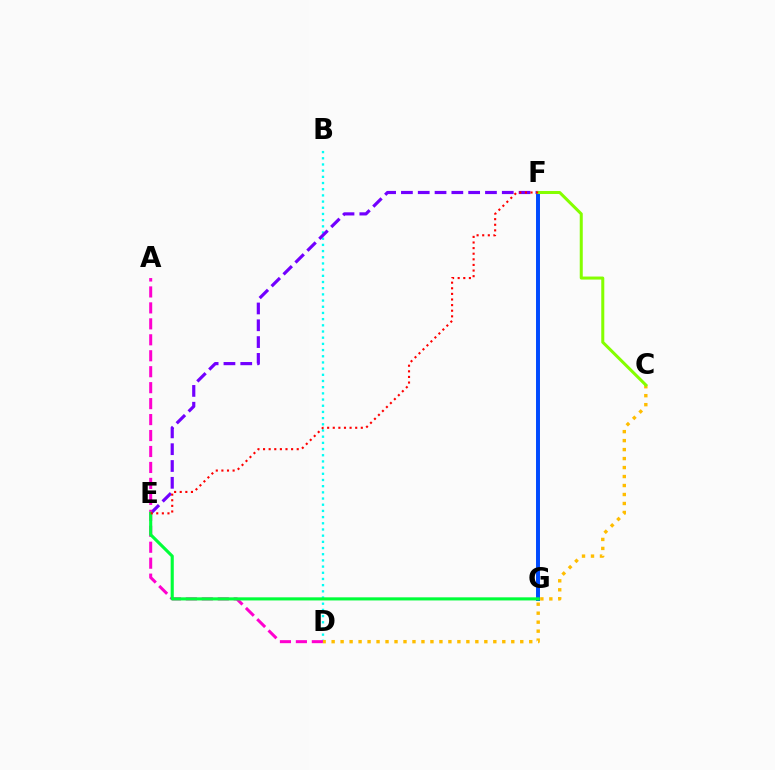{('B', 'D'): [{'color': '#00fff6', 'line_style': 'dotted', 'thickness': 1.68}], ('E', 'F'): [{'color': '#7200ff', 'line_style': 'dashed', 'thickness': 2.28}, {'color': '#ff0000', 'line_style': 'dotted', 'thickness': 1.52}], ('F', 'G'): [{'color': '#004bff', 'line_style': 'solid', 'thickness': 2.85}], ('C', 'D'): [{'color': '#ffbd00', 'line_style': 'dotted', 'thickness': 2.44}], ('A', 'D'): [{'color': '#ff00cf', 'line_style': 'dashed', 'thickness': 2.17}], ('C', 'F'): [{'color': '#84ff00', 'line_style': 'solid', 'thickness': 2.18}], ('E', 'G'): [{'color': '#00ff39', 'line_style': 'solid', 'thickness': 2.24}]}